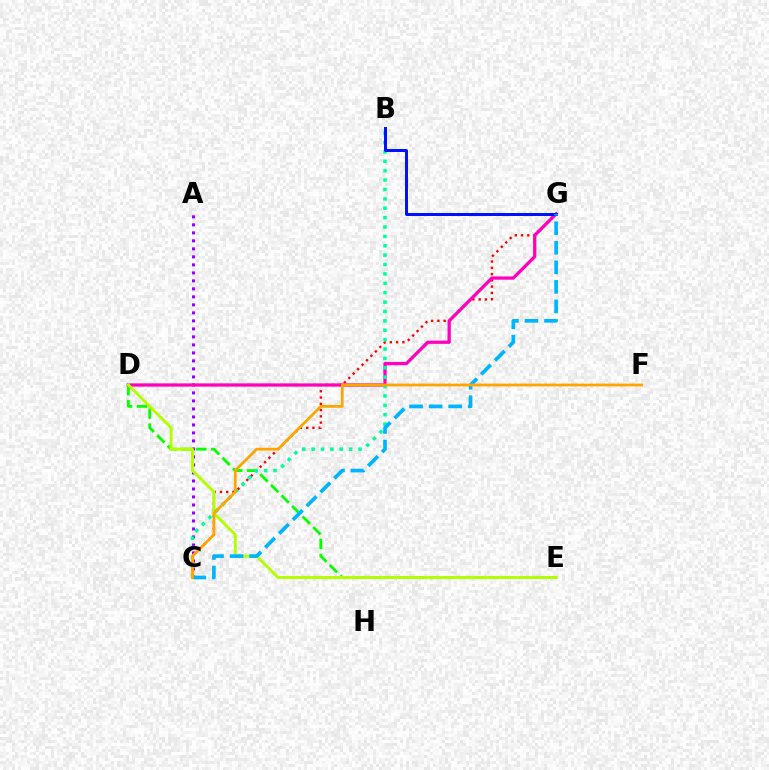{('D', 'E'): [{'color': '#08ff00', 'line_style': 'dashed', 'thickness': 2.03}, {'color': '#b3ff00', 'line_style': 'solid', 'thickness': 2.1}], ('C', 'G'): [{'color': '#ff0000', 'line_style': 'dotted', 'thickness': 1.7}, {'color': '#00b5ff', 'line_style': 'dashed', 'thickness': 2.65}], ('A', 'C'): [{'color': '#9b00ff', 'line_style': 'dotted', 'thickness': 2.17}], ('D', 'G'): [{'color': '#ff00bd', 'line_style': 'solid', 'thickness': 2.35}], ('B', 'C'): [{'color': '#00ff9d', 'line_style': 'dotted', 'thickness': 2.55}], ('B', 'G'): [{'color': '#0010ff', 'line_style': 'solid', 'thickness': 2.14}], ('C', 'F'): [{'color': '#ffa500', 'line_style': 'solid', 'thickness': 2.0}]}